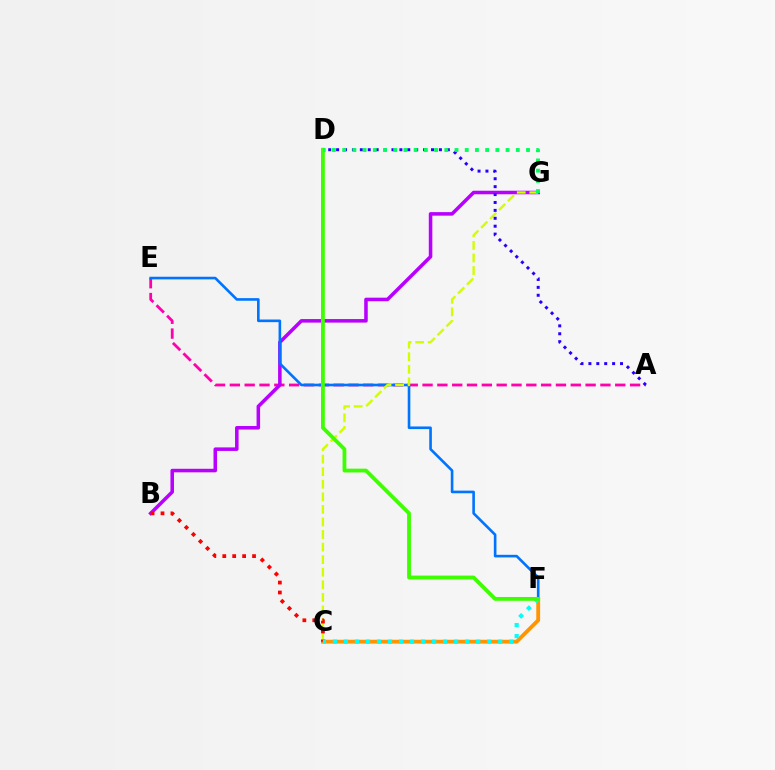{('A', 'E'): [{'color': '#ff00ac', 'line_style': 'dashed', 'thickness': 2.01}], ('C', 'F'): [{'color': '#ff9400', 'line_style': 'solid', 'thickness': 2.76}, {'color': '#00fff6', 'line_style': 'dotted', 'thickness': 2.99}], ('B', 'G'): [{'color': '#b900ff', 'line_style': 'solid', 'thickness': 2.55}], ('E', 'F'): [{'color': '#0074ff', 'line_style': 'solid', 'thickness': 1.89}], ('C', 'G'): [{'color': '#d1ff00', 'line_style': 'dashed', 'thickness': 1.71}], ('B', 'C'): [{'color': '#ff0000', 'line_style': 'dotted', 'thickness': 2.7}], ('A', 'D'): [{'color': '#2500ff', 'line_style': 'dotted', 'thickness': 2.15}], ('D', 'F'): [{'color': '#3dff00', 'line_style': 'solid', 'thickness': 2.73}], ('D', 'G'): [{'color': '#00ff5c', 'line_style': 'dotted', 'thickness': 2.78}]}